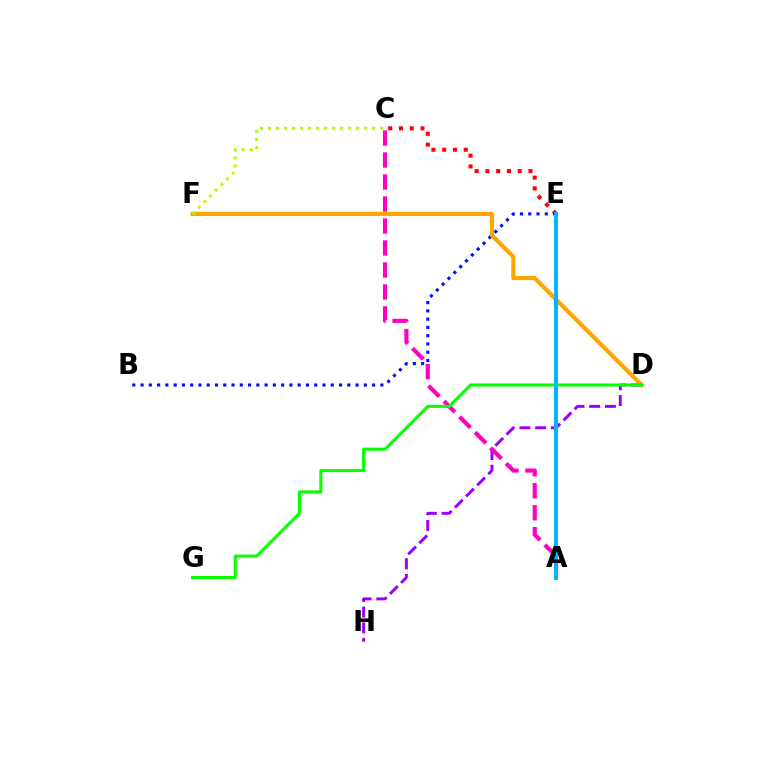{('C', 'E'): [{'color': '#ff0000', 'line_style': 'dotted', 'thickness': 2.93}], ('D', 'H'): [{'color': '#9b00ff', 'line_style': 'dashed', 'thickness': 2.14}], ('B', 'E'): [{'color': '#0010ff', 'line_style': 'dotted', 'thickness': 2.25}], ('A', 'E'): [{'color': '#00ff9d', 'line_style': 'dotted', 'thickness': 2.76}, {'color': '#00b5ff', 'line_style': 'solid', 'thickness': 2.85}], ('A', 'C'): [{'color': '#ff00bd', 'line_style': 'dashed', 'thickness': 2.99}], ('D', 'F'): [{'color': '#ffa500', 'line_style': 'solid', 'thickness': 2.99}], ('D', 'G'): [{'color': '#08ff00', 'line_style': 'solid', 'thickness': 2.21}], ('C', 'F'): [{'color': '#b3ff00', 'line_style': 'dotted', 'thickness': 2.18}]}